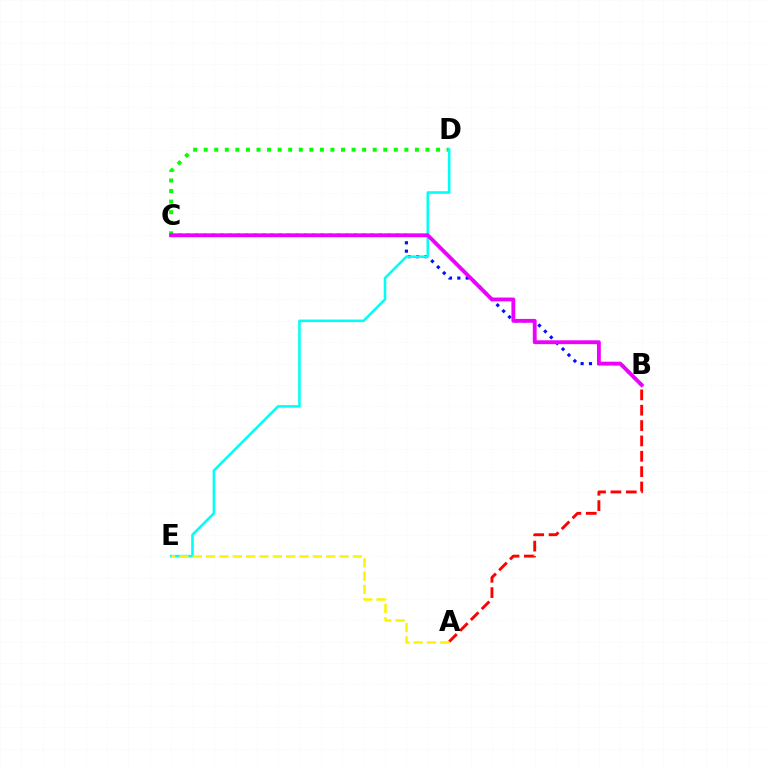{('A', 'B'): [{'color': '#ff0000', 'line_style': 'dashed', 'thickness': 2.09}], ('B', 'C'): [{'color': '#0010ff', 'line_style': 'dotted', 'thickness': 2.27}, {'color': '#ee00ff', 'line_style': 'solid', 'thickness': 2.77}], ('C', 'D'): [{'color': '#08ff00', 'line_style': 'dotted', 'thickness': 2.87}], ('D', 'E'): [{'color': '#00fff6', 'line_style': 'solid', 'thickness': 1.85}], ('A', 'E'): [{'color': '#fcf500', 'line_style': 'dashed', 'thickness': 1.81}]}